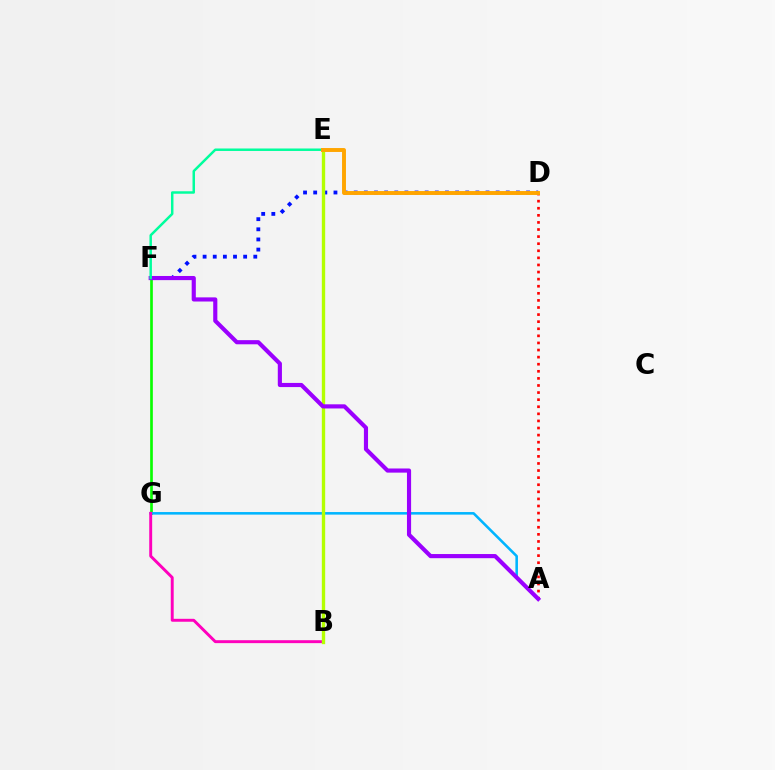{('F', 'G'): [{'color': '#08ff00', 'line_style': 'solid', 'thickness': 1.92}], ('D', 'F'): [{'color': '#0010ff', 'line_style': 'dotted', 'thickness': 2.75}], ('A', 'G'): [{'color': '#00b5ff', 'line_style': 'solid', 'thickness': 1.84}], ('A', 'D'): [{'color': '#ff0000', 'line_style': 'dotted', 'thickness': 1.93}], ('B', 'G'): [{'color': '#ff00bd', 'line_style': 'solid', 'thickness': 2.11}], ('B', 'E'): [{'color': '#b3ff00', 'line_style': 'solid', 'thickness': 2.41}], ('A', 'F'): [{'color': '#9b00ff', 'line_style': 'solid', 'thickness': 2.98}], ('E', 'F'): [{'color': '#00ff9d', 'line_style': 'solid', 'thickness': 1.79}], ('D', 'E'): [{'color': '#ffa500', 'line_style': 'solid', 'thickness': 2.82}]}